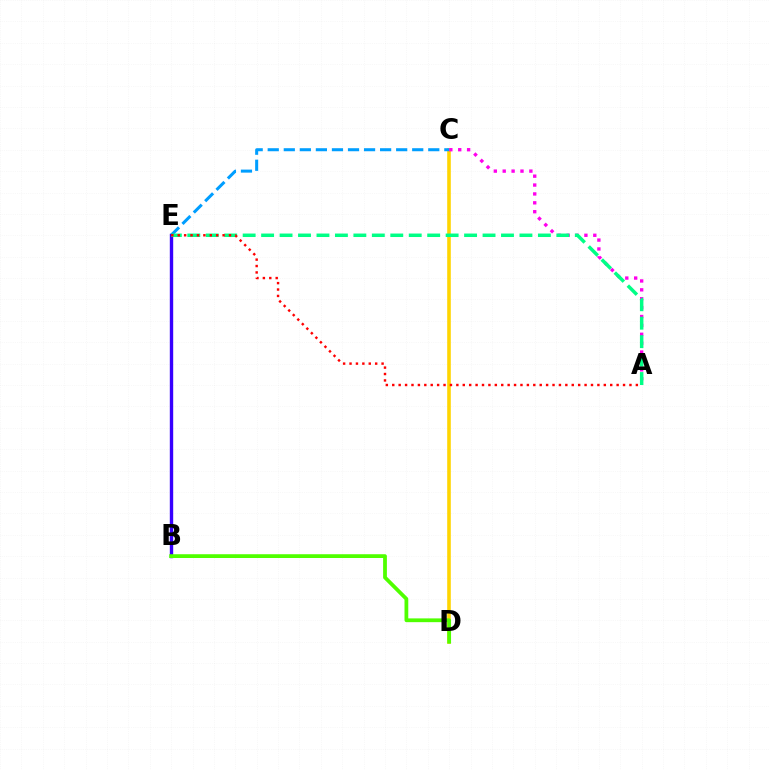{('C', 'D'): [{'color': '#ffd500', 'line_style': 'solid', 'thickness': 2.59}], ('C', 'E'): [{'color': '#009eff', 'line_style': 'dashed', 'thickness': 2.18}], ('B', 'E'): [{'color': '#3700ff', 'line_style': 'solid', 'thickness': 2.43}], ('B', 'D'): [{'color': '#4fff00', 'line_style': 'solid', 'thickness': 2.72}], ('A', 'C'): [{'color': '#ff00ed', 'line_style': 'dotted', 'thickness': 2.42}], ('A', 'E'): [{'color': '#00ff86', 'line_style': 'dashed', 'thickness': 2.51}, {'color': '#ff0000', 'line_style': 'dotted', 'thickness': 1.74}]}